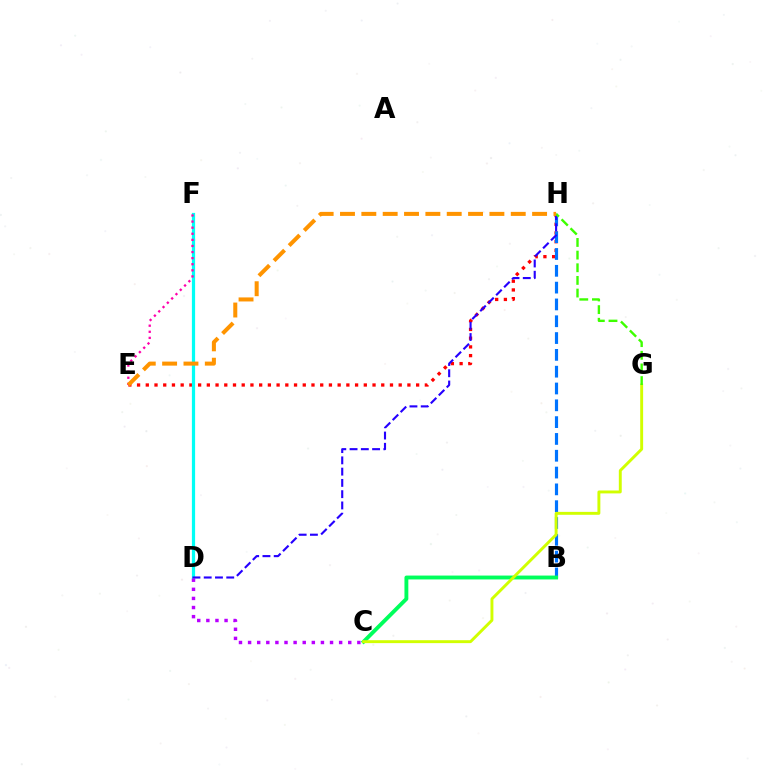{('E', 'H'): [{'color': '#ff0000', 'line_style': 'dotted', 'thickness': 2.37}, {'color': '#ff9400', 'line_style': 'dashed', 'thickness': 2.9}], ('B', 'H'): [{'color': '#0074ff', 'line_style': 'dashed', 'thickness': 2.28}], ('D', 'F'): [{'color': '#00fff6', 'line_style': 'solid', 'thickness': 2.32}], ('D', 'H'): [{'color': '#2500ff', 'line_style': 'dashed', 'thickness': 1.53}], ('B', 'C'): [{'color': '#00ff5c', 'line_style': 'solid', 'thickness': 2.79}], ('C', 'G'): [{'color': '#d1ff00', 'line_style': 'solid', 'thickness': 2.1}], ('E', 'F'): [{'color': '#ff00ac', 'line_style': 'dotted', 'thickness': 1.66}], ('G', 'H'): [{'color': '#3dff00', 'line_style': 'dashed', 'thickness': 1.72}], ('C', 'D'): [{'color': '#b900ff', 'line_style': 'dotted', 'thickness': 2.47}]}